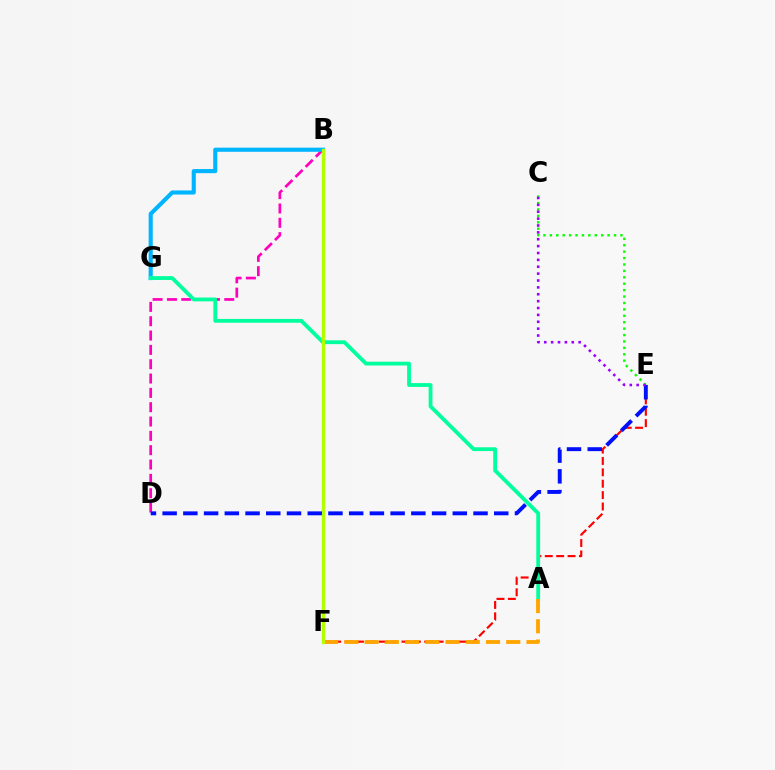{('E', 'F'): [{'color': '#ff0000', 'line_style': 'dashed', 'thickness': 1.55}], ('B', 'D'): [{'color': '#ff00bd', 'line_style': 'dashed', 'thickness': 1.95}], ('B', 'G'): [{'color': '#00b5ff', 'line_style': 'solid', 'thickness': 2.96}], ('A', 'G'): [{'color': '#00ff9d', 'line_style': 'solid', 'thickness': 2.74}], ('A', 'F'): [{'color': '#ffa500', 'line_style': 'dashed', 'thickness': 2.75}], ('B', 'F'): [{'color': '#b3ff00', 'line_style': 'solid', 'thickness': 2.43}], ('C', 'E'): [{'color': '#08ff00', 'line_style': 'dotted', 'thickness': 1.74}, {'color': '#9b00ff', 'line_style': 'dotted', 'thickness': 1.87}], ('D', 'E'): [{'color': '#0010ff', 'line_style': 'dashed', 'thickness': 2.82}]}